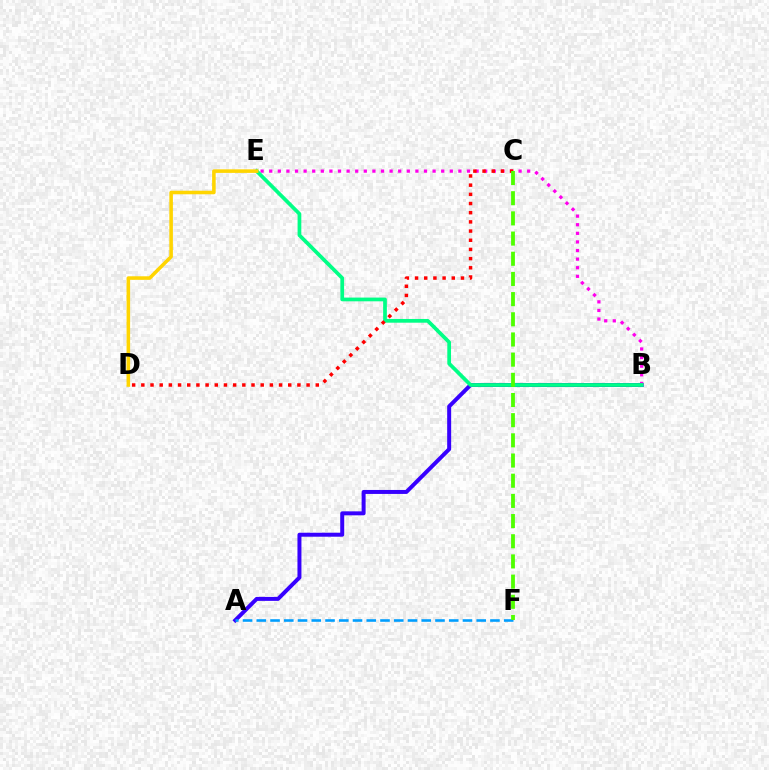{('A', 'B'): [{'color': '#3700ff', 'line_style': 'solid', 'thickness': 2.86}], ('B', 'E'): [{'color': '#ff00ed', 'line_style': 'dotted', 'thickness': 2.34}, {'color': '#00ff86', 'line_style': 'solid', 'thickness': 2.68}], ('C', 'D'): [{'color': '#ff0000', 'line_style': 'dotted', 'thickness': 2.49}], ('A', 'F'): [{'color': '#009eff', 'line_style': 'dashed', 'thickness': 1.87}], ('C', 'F'): [{'color': '#4fff00', 'line_style': 'dashed', 'thickness': 2.74}], ('D', 'E'): [{'color': '#ffd500', 'line_style': 'solid', 'thickness': 2.56}]}